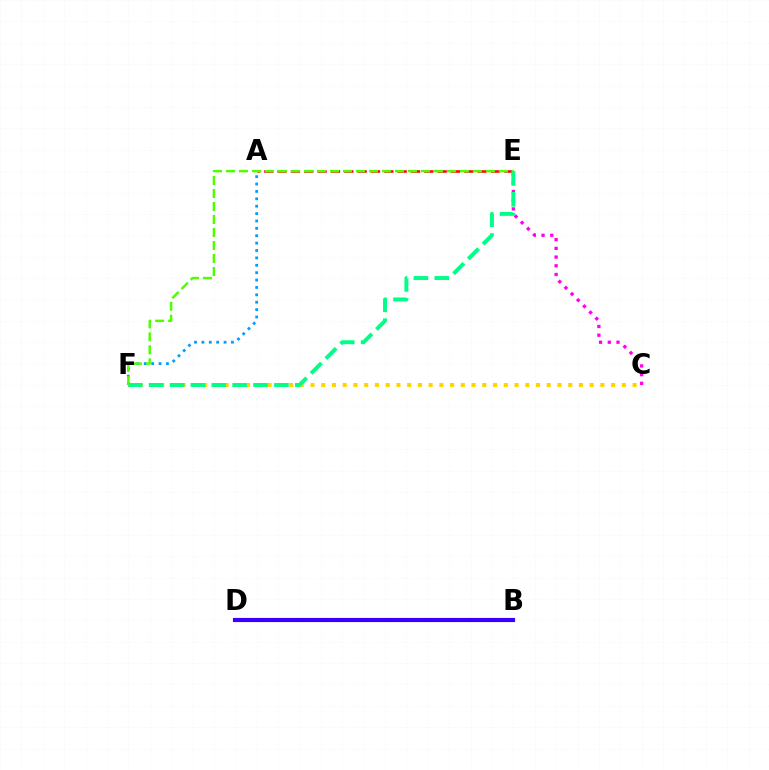{('A', 'E'): [{'color': '#ff0000', 'line_style': 'dashed', 'thickness': 1.81}], ('B', 'D'): [{'color': '#3700ff', 'line_style': 'solid', 'thickness': 2.99}], ('C', 'E'): [{'color': '#ff00ed', 'line_style': 'dotted', 'thickness': 2.37}], ('C', 'F'): [{'color': '#ffd500', 'line_style': 'dotted', 'thickness': 2.92}], ('A', 'F'): [{'color': '#009eff', 'line_style': 'dotted', 'thickness': 2.01}], ('E', 'F'): [{'color': '#4fff00', 'line_style': 'dashed', 'thickness': 1.77}, {'color': '#00ff86', 'line_style': 'dashed', 'thickness': 2.84}]}